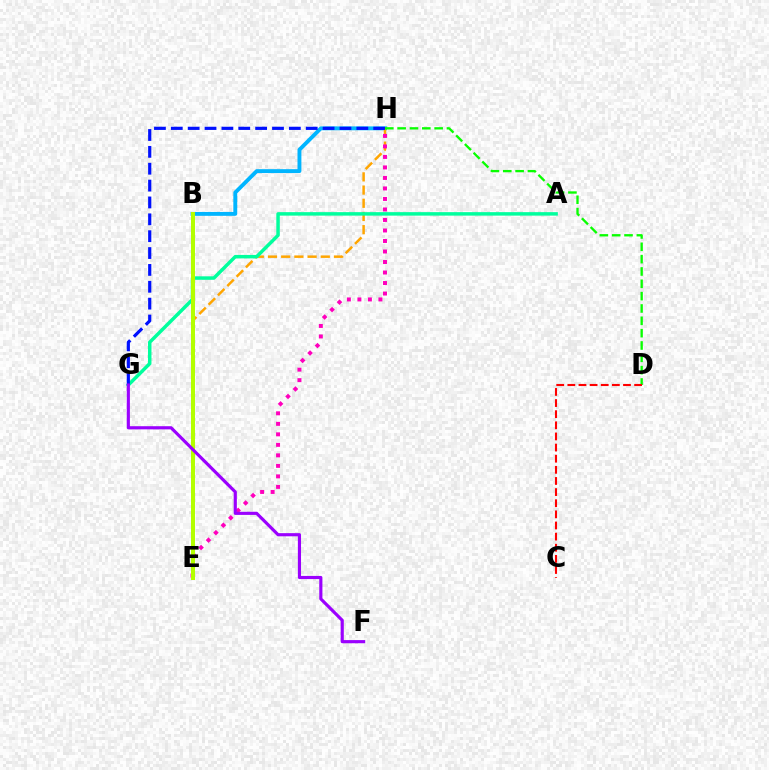{('B', 'H'): [{'color': '#00b5ff', 'line_style': 'solid', 'thickness': 2.8}], ('E', 'H'): [{'color': '#ffa500', 'line_style': 'dashed', 'thickness': 1.79}, {'color': '#ff00bd', 'line_style': 'dotted', 'thickness': 2.86}], ('A', 'G'): [{'color': '#00ff9d', 'line_style': 'solid', 'thickness': 2.51}], ('D', 'H'): [{'color': '#08ff00', 'line_style': 'dashed', 'thickness': 1.68}], ('C', 'D'): [{'color': '#ff0000', 'line_style': 'dashed', 'thickness': 1.51}], ('B', 'E'): [{'color': '#b3ff00', 'line_style': 'solid', 'thickness': 2.88}], ('G', 'H'): [{'color': '#0010ff', 'line_style': 'dashed', 'thickness': 2.29}], ('F', 'G'): [{'color': '#9b00ff', 'line_style': 'solid', 'thickness': 2.26}]}